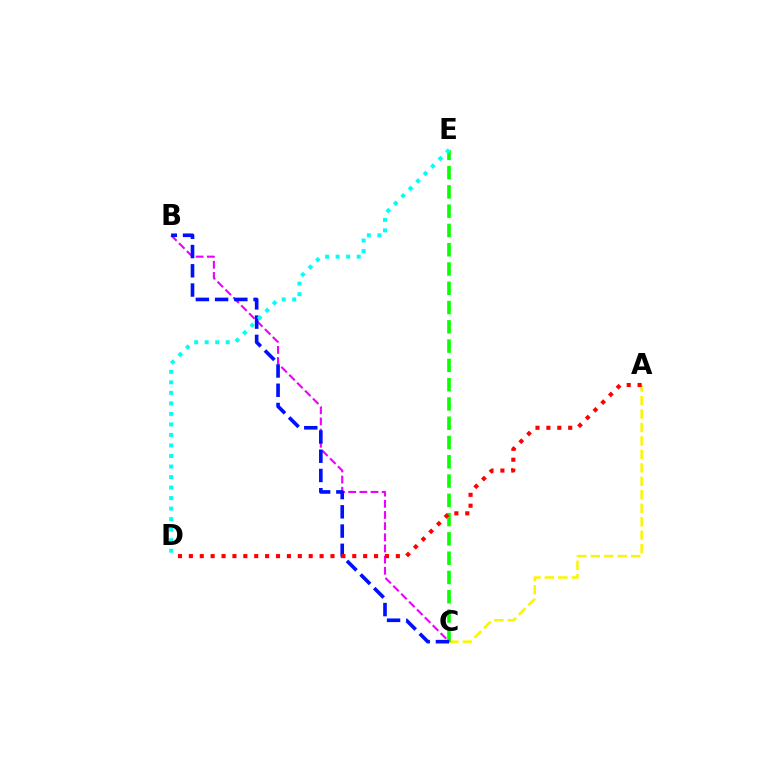{('A', 'C'): [{'color': '#fcf500', 'line_style': 'dashed', 'thickness': 1.83}], ('C', 'E'): [{'color': '#08ff00', 'line_style': 'dashed', 'thickness': 2.62}], ('B', 'C'): [{'color': '#ee00ff', 'line_style': 'dashed', 'thickness': 1.52}, {'color': '#0010ff', 'line_style': 'dashed', 'thickness': 2.61}], ('A', 'D'): [{'color': '#ff0000', 'line_style': 'dotted', 'thickness': 2.96}], ('D', 'E'): [{'color': '#00fff6', 'line_style': 'dotted', 'thickness': 2.86}]}